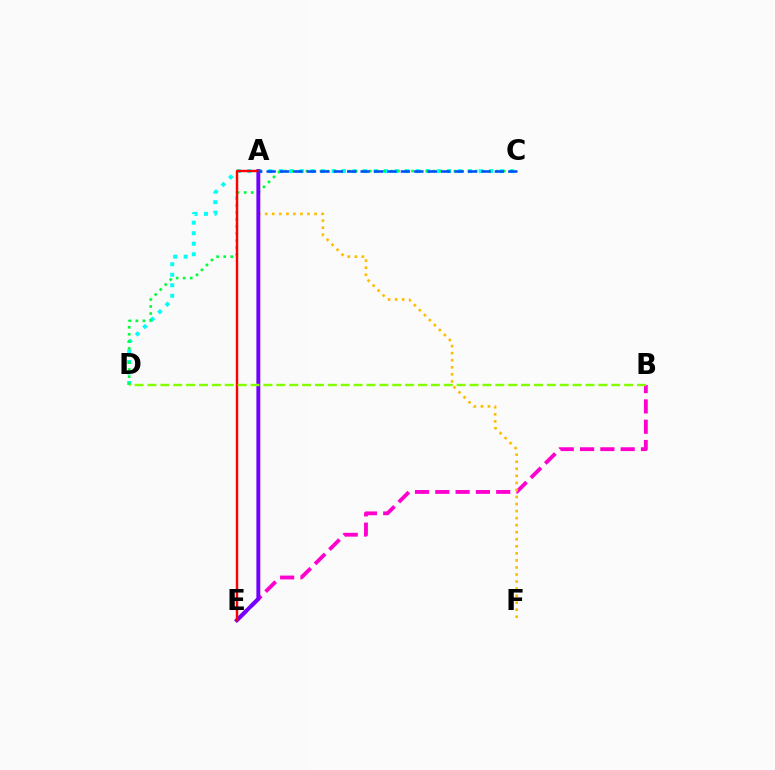{('B', 'E'): [{'color': '#ff00cf', 'line_style': 'dashed', 'thickness': 2.76}], ('C', 'D'): [{'color': '#00fff6', 'line_style': 'dotted', 'thickness': 2.86}, {'color': '#00ff39', 'line_style': 'dotted', 'thickness': 1.92}], ('A', 'F'): [{'color': '#ffbd00', 'line_style': 'dotted', 'thickness': 1.91}], ('A', 'E'): [{'color': '#7200ff', 'line_style': 'solid', 'thickness': 2.81}, {'color': '#ff0000', 'line_style': 'solid', 'thickness': 1.75}], ('A', 'C'): [{'color': '#004bff', 'line_style': 'dashed', 'thickness': 1.82}], ('B', 'D'): [{'color': '#84ff00', 'line_style': 'dashed', 'thickness': 1.75}]}